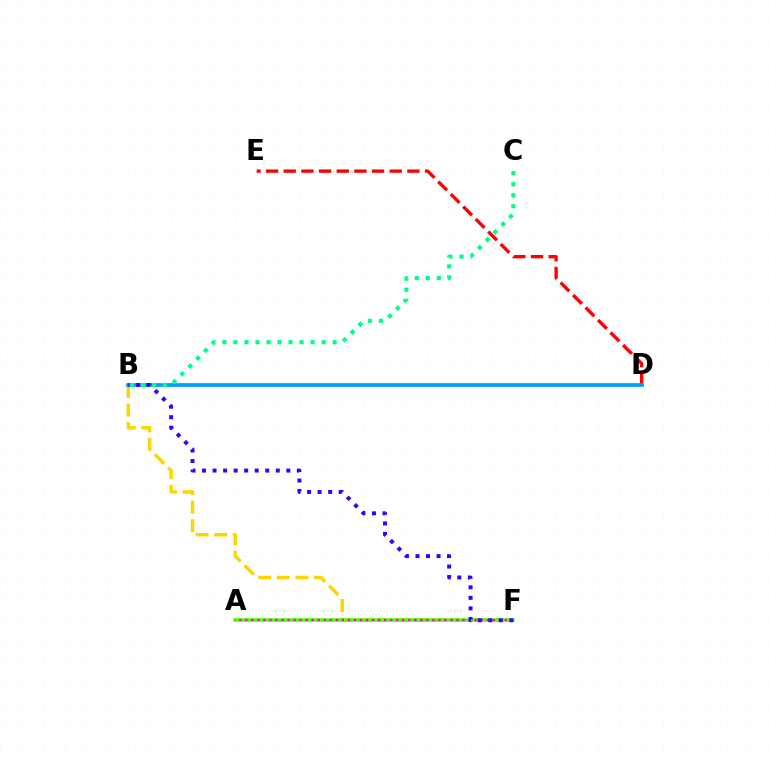{('D', 'E'): [{'color': '#ff0000', 'line_style': 'dashed', 'thickness': 2.4}], ('B', 'F'): [{'color': '#ffd500', 'line_style': 'dashed', 'thickness': 2.52}, {'color': '#3700ff', 'line_style': 'dotted', 'thickness': 2.86}], ('B', 'D'): [{'color': '#009eff', 'line_style': 'solid', 'thickness': 2.67}], ('A', 'F'): [{'color': '#4fff00', 'line_style': 'solid', 'thickness': 2.53}, {'color': '#ff00ed', 'line_style': 'dotted', 'thickness': 1.64}], ('B', 'C'): [{'color': '#00ff86', 'line_style': 'dotted', 'thickness': 2.99}]}